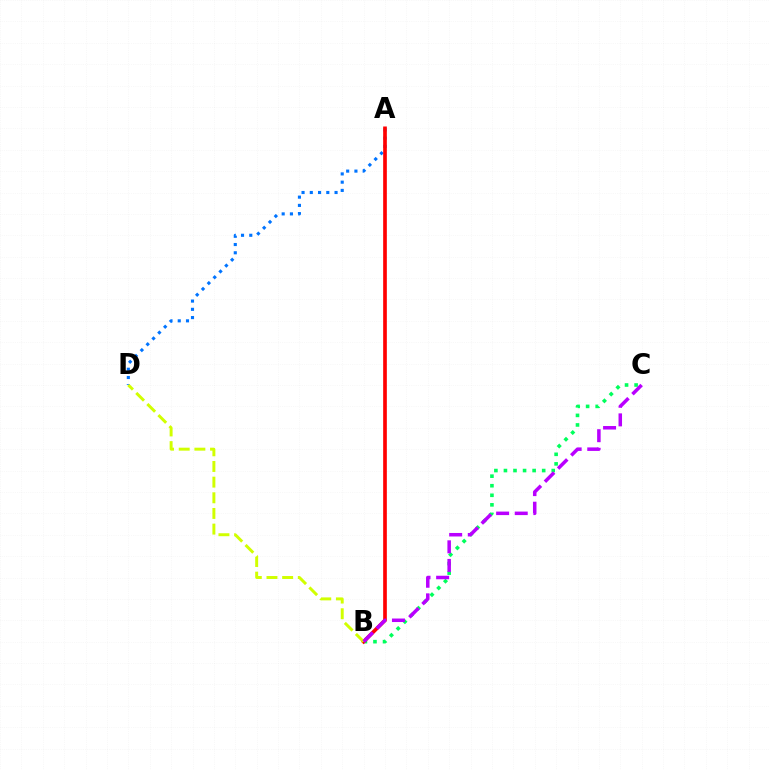{('B', 'C'): [{'color': '#00ff5c', 'line_style': 'dotted', 'thickness': 2.6}, {'color': '#b900ff', 'line_style': 'dashed', 'thickness': 2.53}], ('A', 'D'): [{'color': '#0074ff', 'line_style': 'dotted', 'thickness': 2.24}], ('A', 'B'): [{'color': '#ff0000', 'line_style': 'solid', 'thickness': 2.64}], ('B', 'D'): [{'color': '#d1ff00', 'line_style': 'dashed', 'thickness': 2.13}]}